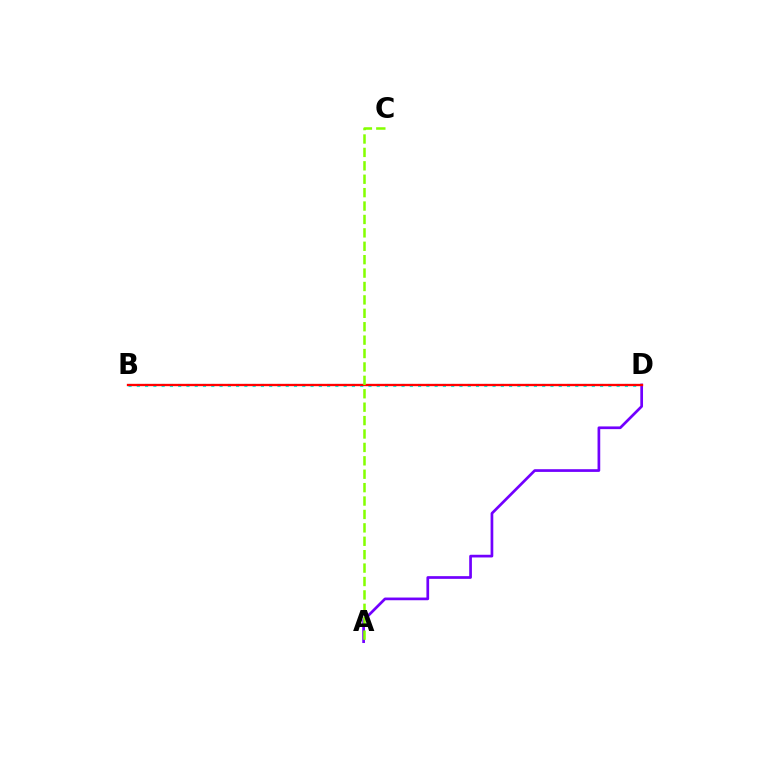{('B', 'D'): [{'color': '#00fff6', 'line_style': 'dotted', 'thickness': 2.25}, {'color': '#ff0000', 'line_style': 'solid', 'thickness': 1.67}], ('A', 'D'): [{'color': '#7200ff', 'line_style': 'solid', 'thickness': 1.95}], ('A', 'C'): [{'color': '#84ff00', 'line_style': 'dashed', 'thickness': 1.82}]}